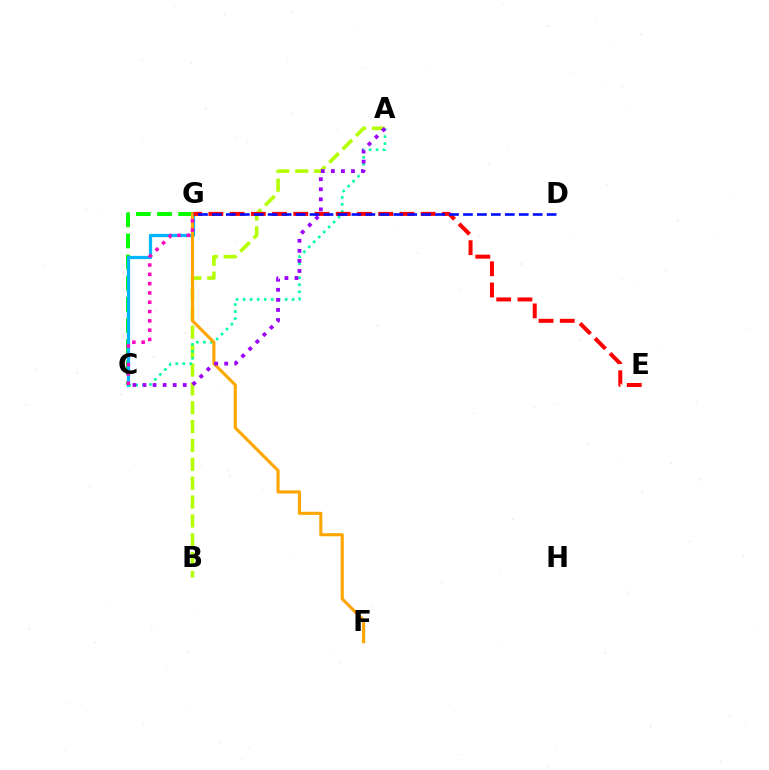{('C', 'G'): [{'color': '#08ff00', 'line_style': 'dashed', 'thickness': 2.87}, {'color': '#00b5ff', 'line_style': 'solid', 'thickness': 2.33}, {'color': '#ff00bd', 'line_style': 'dotted', 'thickness': 2.53}], ('A', 'B'): [{'color': '#b3ff00', 'line_style': 'dashed', 'thickness': 2.56}], ('A', 'C'): [{'color': '#00ff9d', 'line_style': 'dotted', 'thickness': 1.9}, {'color': '#9b00ff', 'line_style': 'dotted', 'thickness': 2.73}], ('E', 'G'): [{'color': '#ff0000', 'line_style': 'dashed', 'thickness': 2.88}], ('F', 'G'): [{'color': '#ffa500', 'line_style': 'solid', 'thickness': 2.24}], ('D', 'G'): [{'color': '#0010ff', 'line_style': 'dashed', 'thickness': 1.89}]}